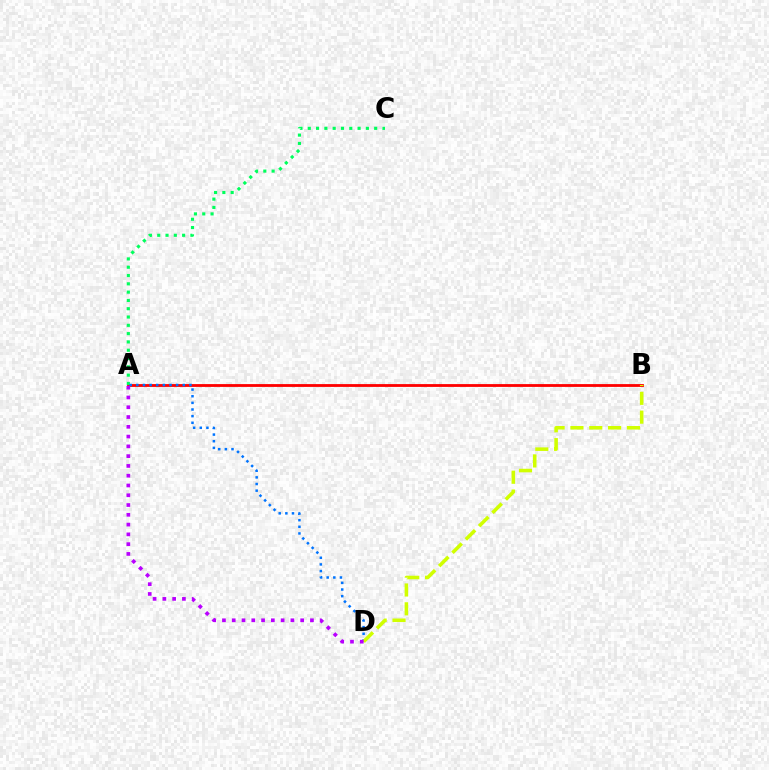{('A', 'B'): [{'color': '#ff0000', 'line_style': 'solid', 'thickness': 2.03}], ('A', 'C'): [{'color': '#00ff5c', 'line_style': 'dotted', 'thickness': 2.26}], ('A', 'D'): [{'color': '#0074ff', 'line_style': 'dotted', 'thickness': 1.8}, {'color': '#b900ff', 'line_style': 'dotted', 'thickness': 2.66}], ('B', 'D'): [{'color': '#d1ff00', 'line_style': 'dashed', 'thickness': 2.56}]}